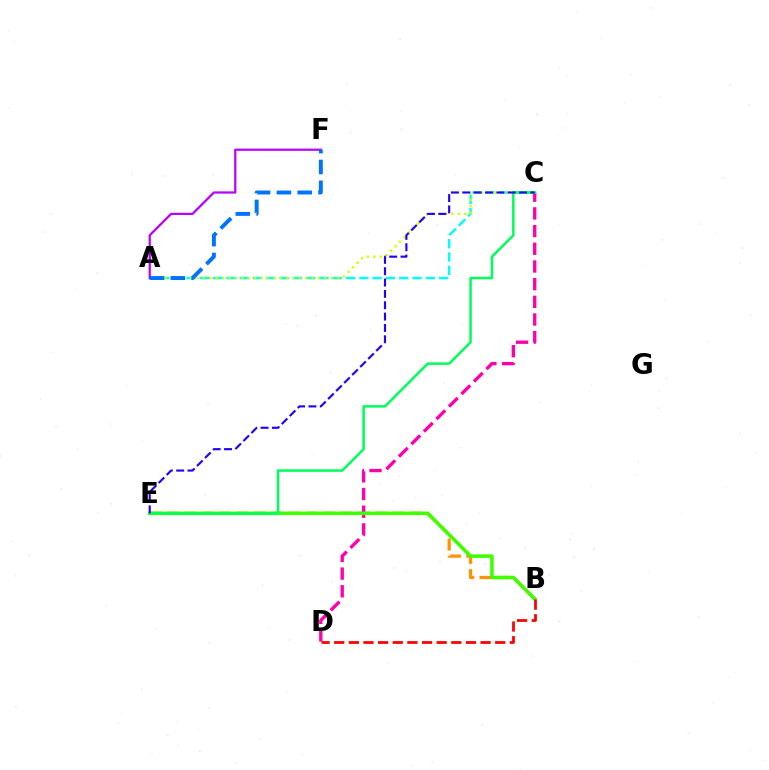{('A', 'C'): [{'color': '#00fff6', 'line_style': 'dashed', 'thickness': 1.81}, {'color': '#d1ff00', 'line_style': 'dotted', 'thickness': 1.74}], ('A', 'F'): [{'color': '#b900ff', 'line_style': 'solid', 'thickness': 1.61}, {'color': '#0074ff', 'line_style': 'dashed', 'thickness': 2.83}], ('B', 'E'): [{'color': '#ff9400', 'line_style': 'dashed', 'thickness': 2.35}, {'color': '#3dff00', 'line_style': 'solid', 'thickness': 2.55}], ('C', 'D'): [{'color': '#ff00ac', 'line_style': 'dashed', 'thickness': 2.4}], ('C', 'E'): [{'color': '#00ff5c', 'line_style': 'solid', 'thickness': 1.81}, {'color': '#2500ff', 'line_style': 'dashed', 'thickness': 1.54}], ('B', 'D'): [{'color': '#ff0000', 'line_style': 'dashed', 'thickness': 1.99}]}